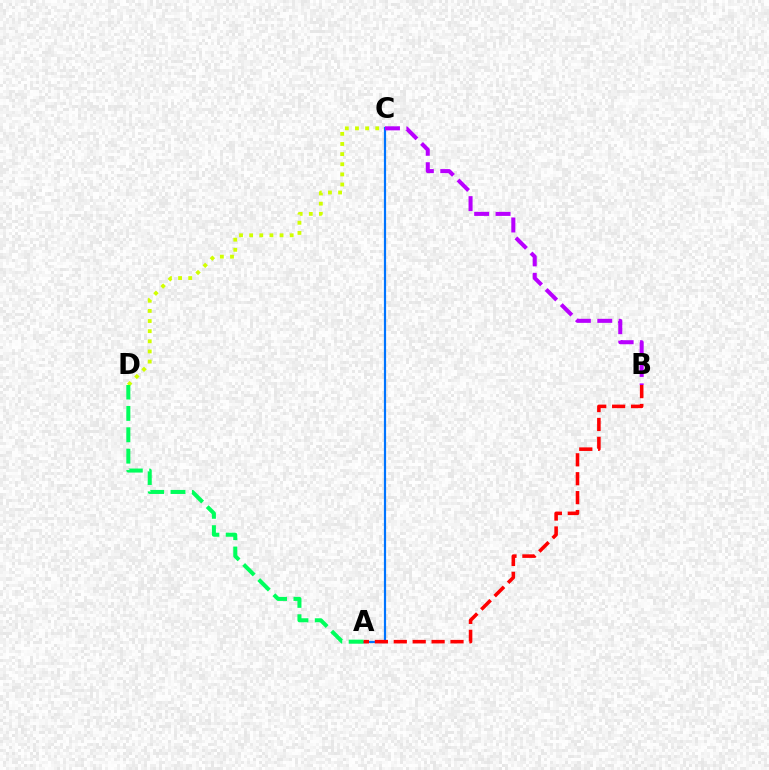{('C', 'D'): [{'color': '#d1ff00', 'line_style': 'dotted', 'thickness': 2.75}], ('A', 'C'): [{'color': '#0074ff', 'line_style': 'solid', 'thickness': 1.58}], ('A', 'D'): [{'color': '#00ff5c', 'line_style': 'dashed', 'thickness': 2.9}], ('B', 'C'): [{'color': '#b900ff', 'line_style': 'dashed', 'thickness': 2.91}], ('A', 'B'): [{'color': '#ff0000', 'line_style': 'dashed', 'thickness': 2.57}]}